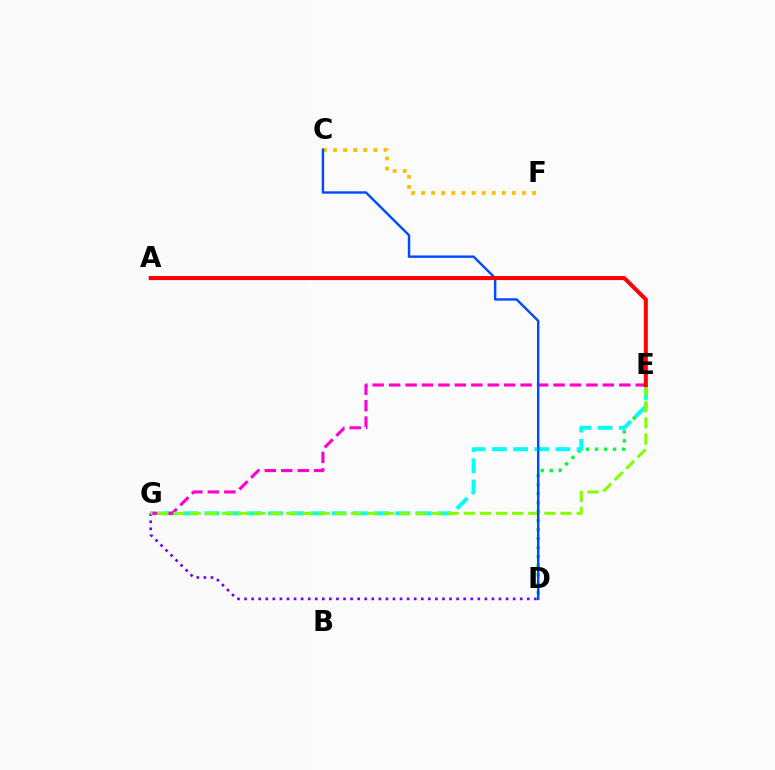{('D', 'G'): [{'color': '#7200ff', 'line_style': 'dotted', 'thickness': 1.92}], ('C', 'F'): [{'color': '#ffbd00', 'line_style': 'dotted', 'thickness': 2.74}], ('D', 'E'): [{'color': '#00ff39', 'line_style': 'dotted', 'thickness': 2.45}], ('E', 'G'): [{'color': '#00fff6', 'line_style': 'dashed', 'thickness': 2.88}, {'color': '#ff00cf', 'line_style': 'dashed', 'thickness': 2.23}, {'color': '#84ff00', 'line_style': 'dashed', 'thickness': 2.19}], ('C', 'D'): [{'color': '#004bff', 'line_style': 'solid', 'thickness': 1.74}], ('A', 'E'): [{'color': '#ff0000', 'line_style': 'solid', 'thickness': 2.9}]}